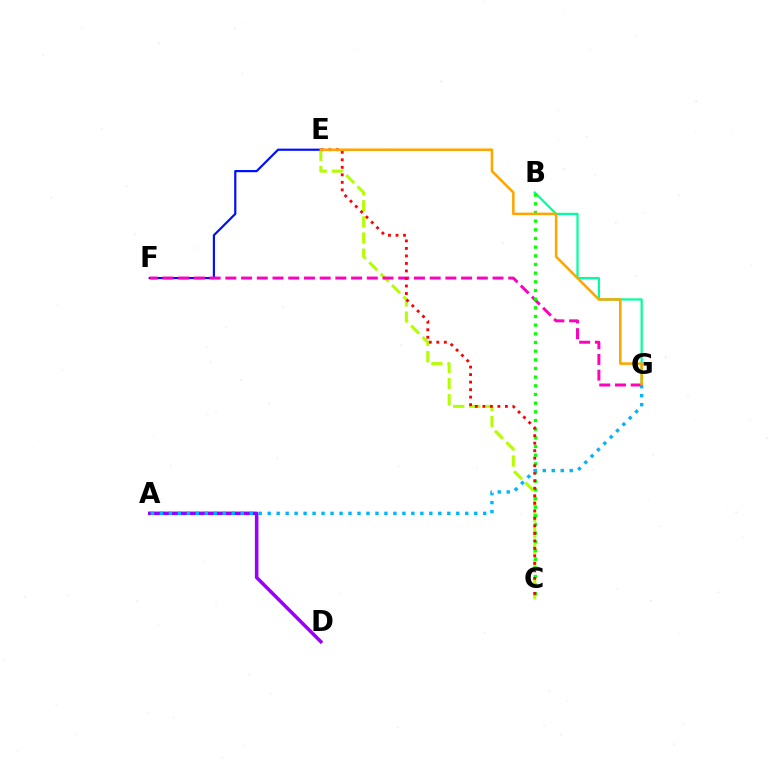{('A', 'D'): [{'color': '#9b00ff', 'line_style': 'solid', 'thickness': 2.54}], ('C', 'E'): [{'color': '#b3ff00', 'line_style': 'dashed', 'thickness': 2.19}, {'color': '#ff0000', 'line_style': 'dotted', 'thickness': 2.04}], ('E', 'F'): [{'color': '#0010ff', 'line_style': 'solid', 'thickness': 1.58}], ('B', 'G'): [{'color': '#00ff9d', 'line_style': 'solid', 'thickness': 1.61}], ('F', 'G'): [{'color': '#ff00bd', 'line_style': 'dashed', 'thickness': 2.14}], ('B', 'C'): [{'color': '#08ff00', 'line_style': 'dotted', 'thickness': 2.35}], ('E', 'G'): [{'color': '#ffa500', 'line_style': 'solid', 'thickness': 1.83}], ('A', 'G'): [{'color': '#00b5ff', 'line_style': 'dotted', 'thickness': 2.44}]}